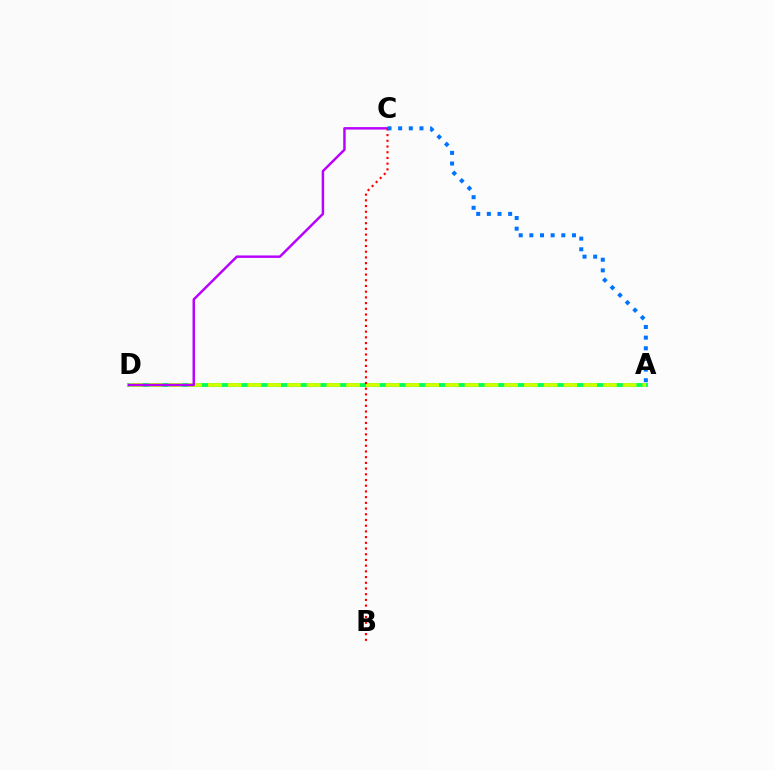{('A', 'D'): [{'color': '#00ff5c', 'line_style': 'solid', 'thickness': 2.76}, {'color': '#d1ff00', 'line_style': 'dashed', 'thickness': 2.68}], ('C', 'D'): [{'color': '#b900ff', 'line_style': 'solid', 'thickness': 1.76}], ('B', 'C'): [{'color': '#ff0000', 'line_style': 'dotted', 'thickness': 1.55}], ('A', 'C'): [{'color': '#0074ff', 'line_style': 'dotted', 'thickness': 2.89}]}